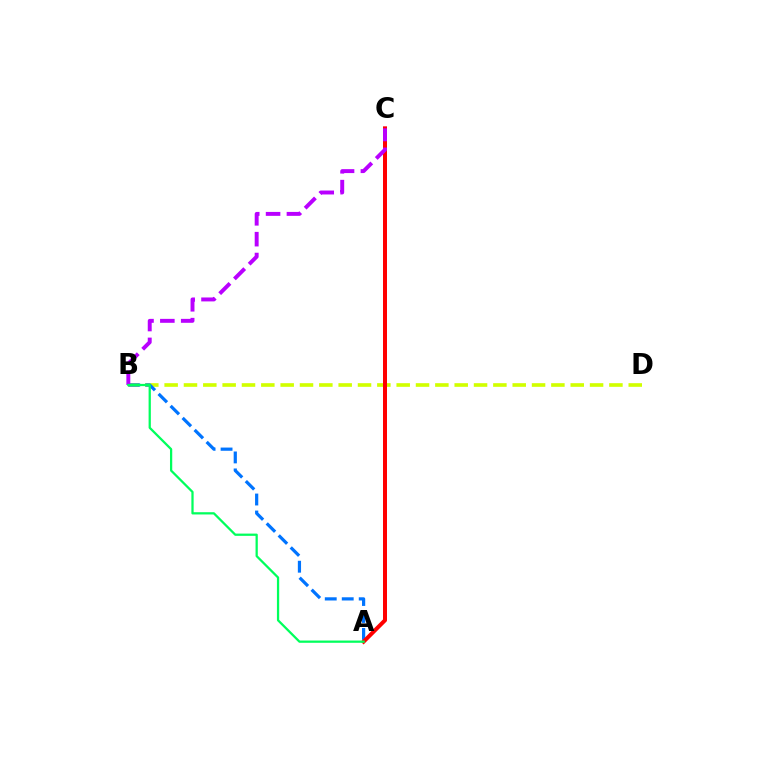{('B', 'D'): [{'color': '#d1ff00', 'line_style': 'dashed', 'thickness': 2.63}], ('A', 'B'): [{'color': '#0074ff', 'line_style': 'dashed', 'thickness': 2.31}, {'color': '#00ff5c', 'line_style': 'solid', 'thickness': 1.62}], ('A', 'C'): [{'color': '#ff0000', 'line_style': 'solid', 'thickness': 2.88}], ('B', 'C'): [{'color': '#b900ff', 'line_style': 'dashed', 'thickness': 2.83}]}